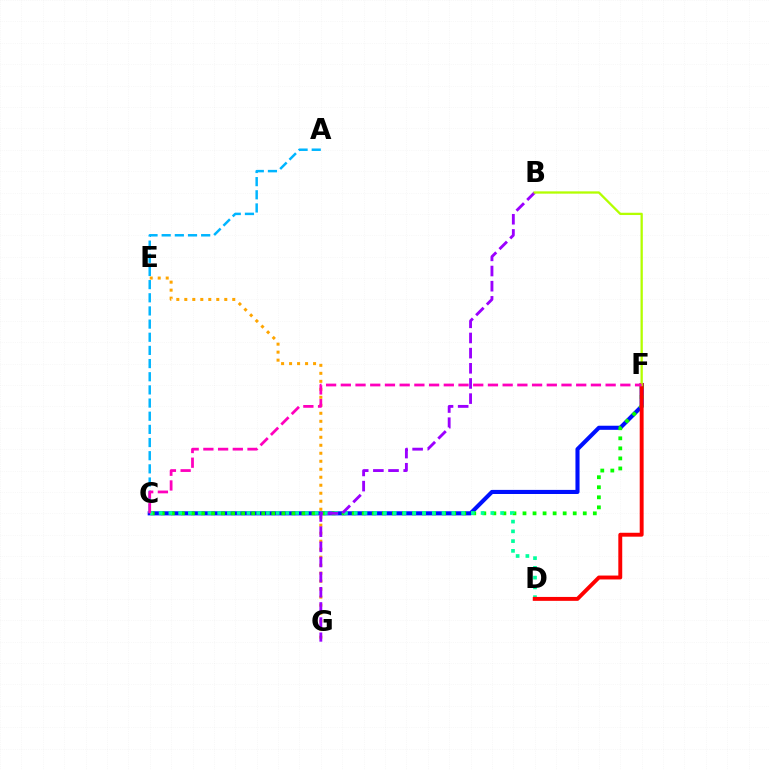{('C', 'F'): [{'color': '#0010ff', 'line_style': 'solid', 'thickness': 2.95}, {'color': '#08ff00', 'line_style': 'dotted', 'thickness': 2.73}, {'color': '#ff00bd', 'line_style': 'dashed', 'thickness': 2.0}], ('C', 'D'): [{'color': '#00ff9d', 'line_style': 'dotted', 'thickness': 2.65}], ('A', 'C'): [{'color': '#00b5ff', 'line_style': 'dashed', 'thickness': 1.79}], ('E', 'G'): [{'color': '#ffa500', 'line_style': 'dotted', 'thickness': 2.17}], ('B', 'G'): [{'color': '#9b00ff', 'line_style': 'dashed', 'thickness': 2.06}], ('D', 'F'): [{'color': '#ff0000', 'line_style': 'solid', 'thickness': 2.81}], ('B', 'F'): [{'color': '#b3ff00', 'line_style': 'solid', 'thickness': 1.65}]}